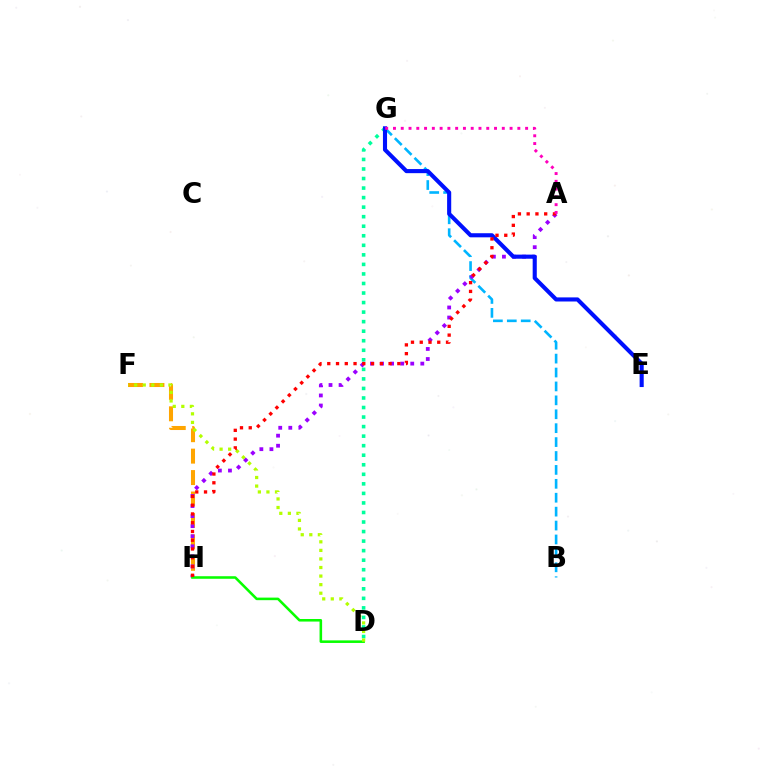{('F', 'H'): [{'color': '#ffa500', 'line_style': 'dashed', 'thickness': 2.91}], ('B', 'G'): [{'color': '#00b5ff', 'line_style': 'dashed', 'thickness': 1.89}], ('D', 'G'): [{'color': '#00ff9d', 'line_style': 'dotted', 'thickness': 2.59}], ('A', 'H'): [{'color': '#9b00ff', 'line_style': 'dotted', 'thickness': 2.73}, {'color': '#ff0000', 'line_style': 'dotted', 'thickness': 2.38}], ('D', 'H'): [{'color': '#08ff00', 'line_style': 'solid', 'thickness': 1.85}], ('D', 'F'): [{'color': '#b3ff00', 'line_style': 'dotted', 'thickness': 2.33}], ('E', 'G'): [{'color': '#0010ff', 'line_style': 'solid', 'thickness': 2.95}], ('A', 'G'): [{'color': '#ff00bd', 'line_style': 'dotted', 'thickness': 2.11}]}